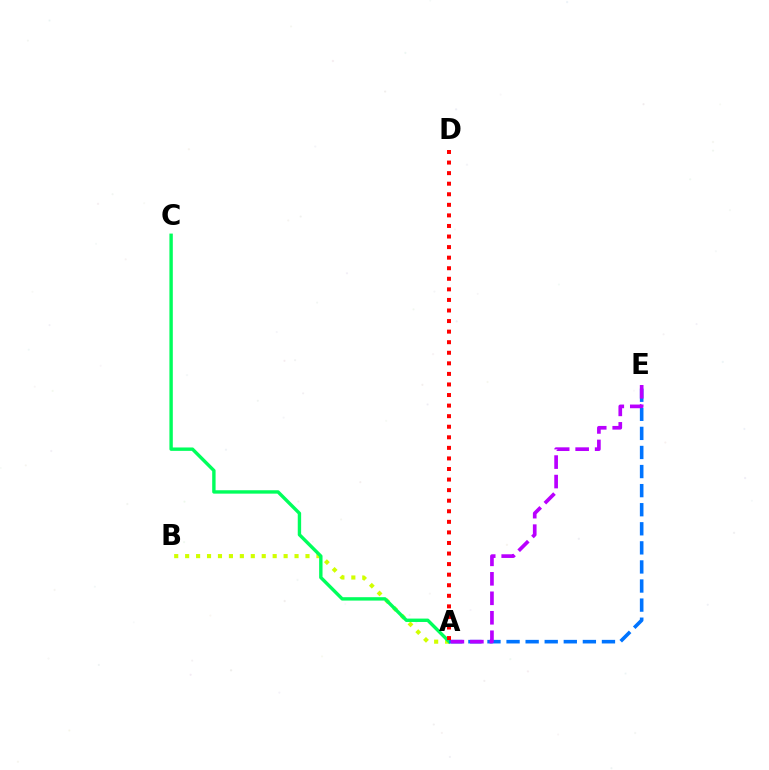{('A', 'B'): [{'color': '#d1ff00', 'line_style': 'dotted', 'thickness': 2.97}], ('A', 'C'): [{'color': '#00ff5c', 'line_style': 'solid', 'thickness': 2.44}], ('A', 'E'): [{'color': '#0074ff', 'line_style': 'dashed', 'thickness': 2.59}, {'color': '#b900ff', 'line_style': 'dashed', 'thickness': 2.65}], ('A', 'D'): [{'color': '#ff0000', 'line_style': 'dotted', 'thickness': 2.87}]}